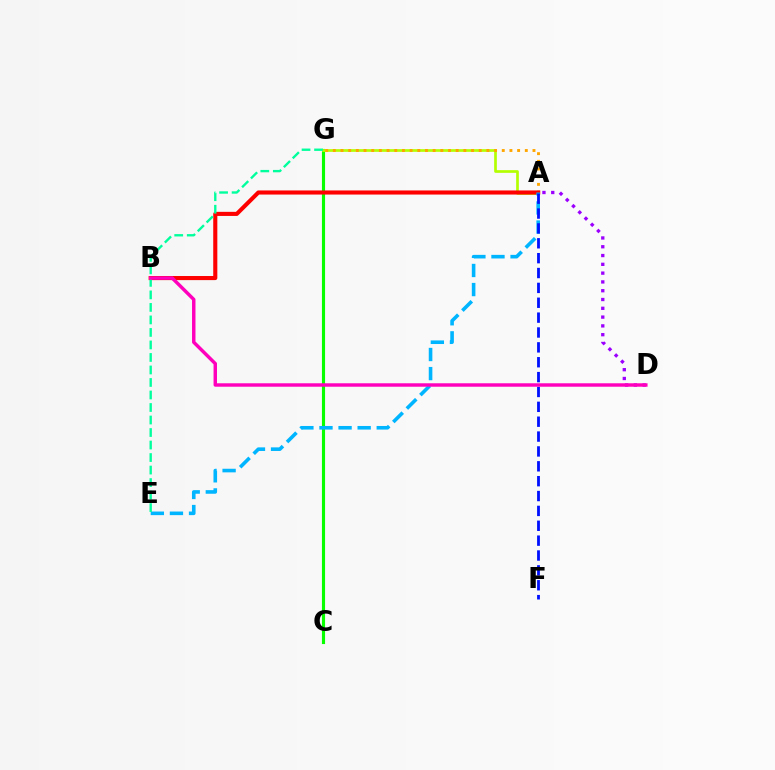{('C', 'G'): [{'color': '#08ff00', 'line_style': 'solid', 'thickness': 2.25}], ('A', 'G'): [{'color': '#b3ff00', 'line_style': 'solid', 'thickness': 1.93}, {'color': '#ffa500', 'line_style': 'dotted', 'thickness': 2.09}], ('A', 'B'): [{'color': '#ff0000', 'line_style': 'solid', 'thickness': 2.95}], ('A', 'E'): [{'color': '#00b5ff', 'line_style': 'dashed', 'thickness': 2.59}], ('A', 'F'): [{'color': '#0010ff', 'line_style': 'dashed', 'thickness': 2.02}], ('A', 'D'): [{'color': '#9b00ff', 'line_style': 'dotted', 'thickness': 2.39}], ('E', 'G'): [{'color': '#00ff9d', 'line_style': 'dashed', 'thickness': 1.7}], ('B', 'D'): [{'color': '#ff00bd', 'line_style': 'solid', 'thickness': 2.48}]}